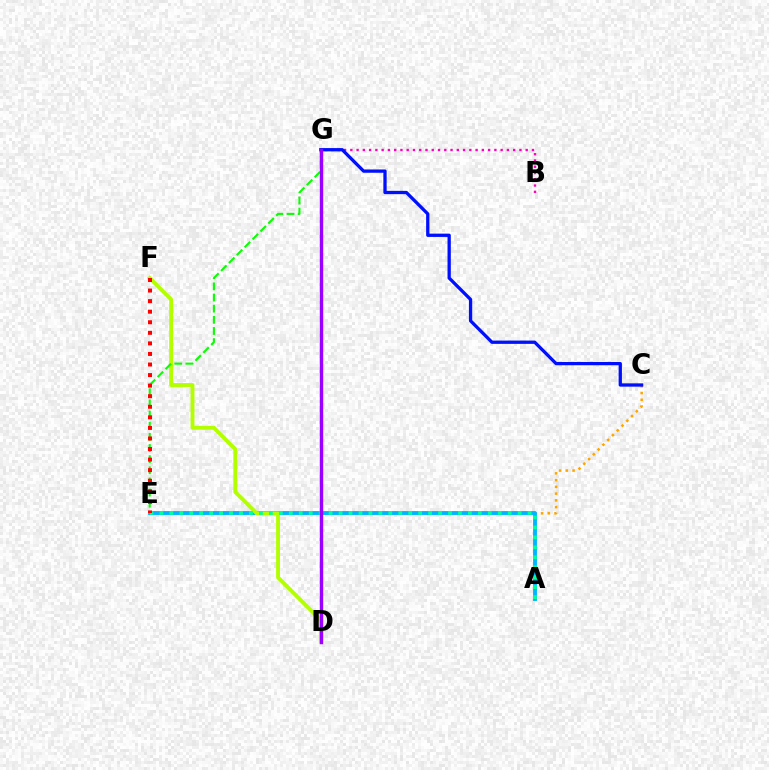{('C', 'E'): [{'color': '#ffa500', 'line_style': 'dotted', 'thickness': 1.83}], ('A', 'E'): [{'color': '#00b5ff', 'line_style': 'solid', 'thickness': 2.8}, {'color': '#00ff9d', 'line_style': 'dotted', 'thickness': 2.7}], ('B', 'G'): [{'color': '#ff00bd', 'line_style': 'dotted', 'thickness': 1.7}], ('D', 'F'): [{'color': '#b3ff00', 'line_style': 'solid', 'thickness': 2.8}], ('C', 'G'): [{'color': '#0010ff', 'line_style': 'solid', 'thickness': 2.37}], ('E', 'G'): [{'color': '#08ff00', 'line_style': 'dashed', 'thickness': 1.51}], ('D', 'G'): [{'color': '#9b00ff', 'line_style': 'solid', 'thickness': 2.45}], ('E', 'F'): [{'color': '#ff0000', 'line_style': 'dotted', 'thickness': 2.87}]}